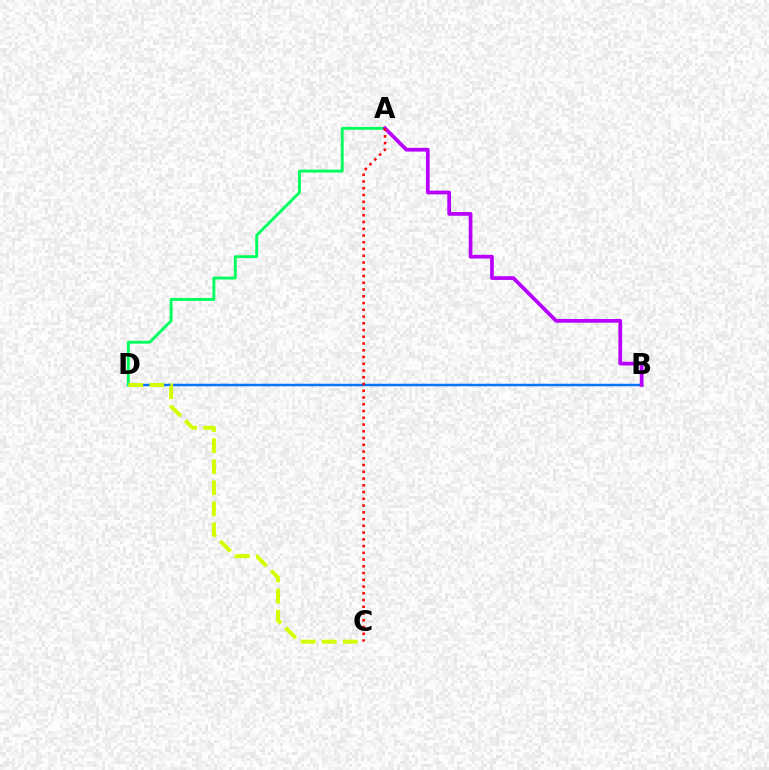{('B', 'D'): [{'color': '#0074ff', 'line_style': 'solid', 'thickness': 1.79}], ('A', 'D'): [{'color': '#00ff5c', 'line_style': 'solid', 'thickness': 2.04}], ('A', 'B'): [{'color': '#b900ff', 'line_style': 'solid', 'thickness': 2.68}], ('C', 'D'): [{'color': '#d1ff00', 'line_style': 'dashed', 'thickness': 2.86}], ('A', 'C'): [{'color': '#ff0000', 'line_style': 'dotted', 'thickness': 1.83}]}